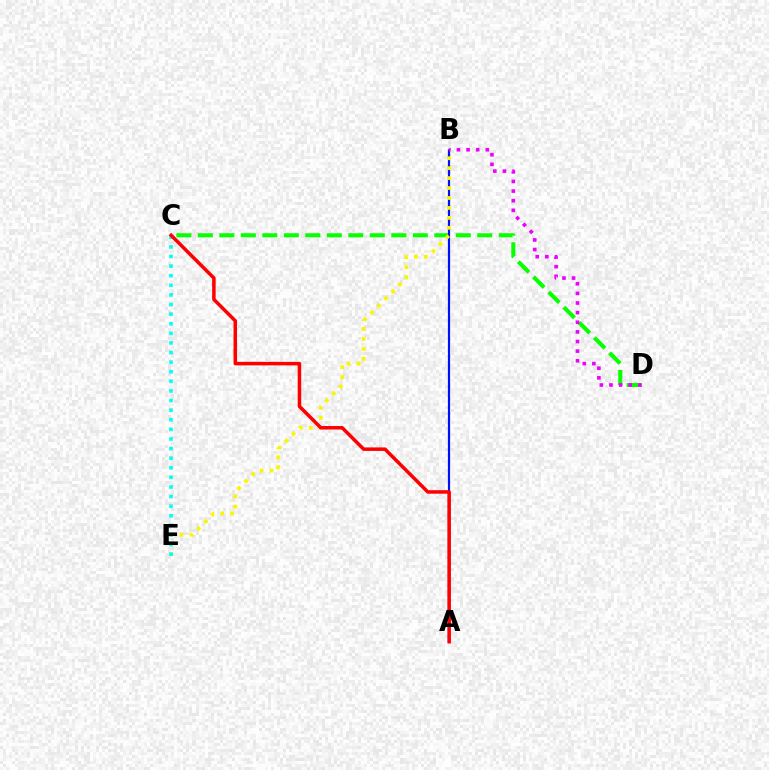{('C', 'D'): [{'color': '#08ff00', 'line_style': 'dashed', 'thickness': 2.92}], ('A', 'B'): [{'color': '#0010ff', 'line_style': 'solid', 'thickness': 1.59}], ('B', 'E'): [{'color': '#fcf500', 'line_style': 'dotted', 'thickness': 2.7}], ('C', 'E'): [{'color': '#00fff6', 'line_style': 'dotted', 'thickness': 2.61}], ('B', 'D'): [{'color': '#ee00ff', 'line_style': 'dotted', 'thickness': 2.61}], ('A', 'C'): [{'color': '#ff0000', 'line_style': 'solid', 'thickness': 2.53}]}